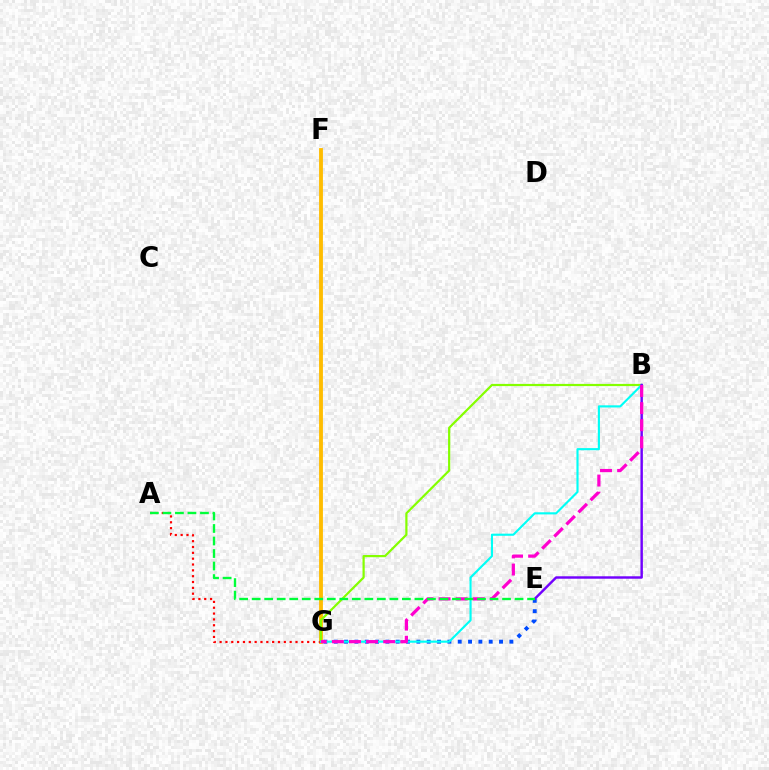{('F', 'G'): [{'color': '#ffbd00', 'line_style': 'solid', 'thickness': 2.76}], ('B', 'G'): [{'color': '#84ff00', 'line_style': 'solid', 'thickness': 1.59}, {'color': '#00fff6', 'line_style': 'solid', 'thickness': 1.54}, {'color': '#ff00cf', 'line_style': 'dashed', 'thickness': 2.33}], ('A', 'G'): [{'color': '#ff0000', 'line_style': 'dotted', 'thickness': 1.59}], ('E', 'G'): [{'color': '#004bff', 'line_style': 'dotted', 'thickness': 2.81}], ('B', 'E'): [{'color': '#7200ff', 'line_style': 'solid', 'thickness': 1.75}], ('A', 'E'): [{'color': '#00ff39', 'line_style': 'dashed', 'thickness': 1.7}]}